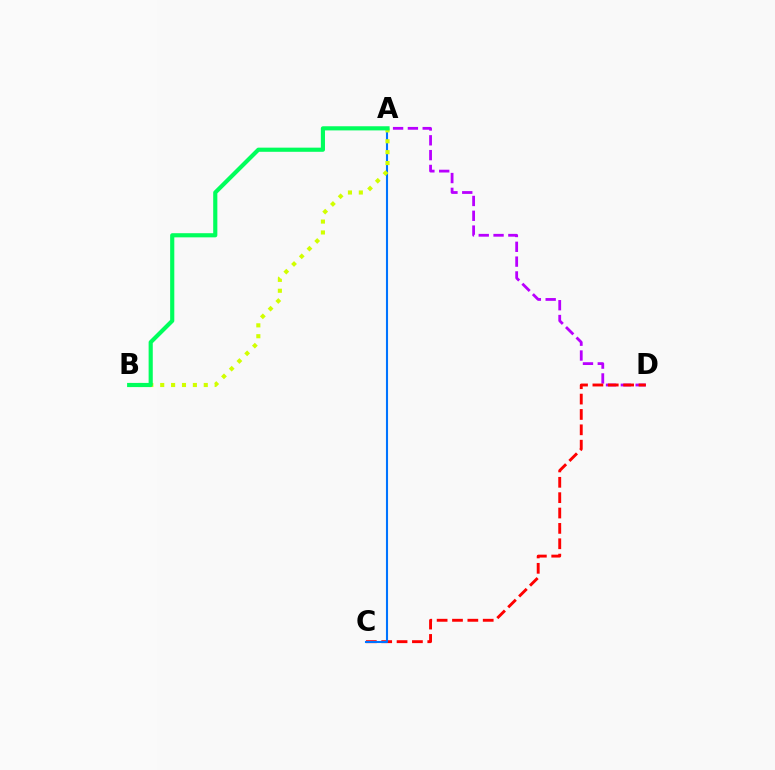{('A', 'D'): [{'color': '#b900ff', 'line_style': 'dashed', 'thickness': 2.01}], ('C', 'D'): [{'color': '#ff0000', 'line_style': 'dashed', 'thickness': 2.09}], ('A', 'C'): [{'color': '#0074ff', 'line_style': 'solid', 'thickness': 1.51}], ('A', 'B'): [{'color': '#d1ff00', 'line_style': 'dotted', 'thickness': 2.96}, {'color': '#00ff5c', 'line_style': 'solid', 'thickness': 2.98}]}